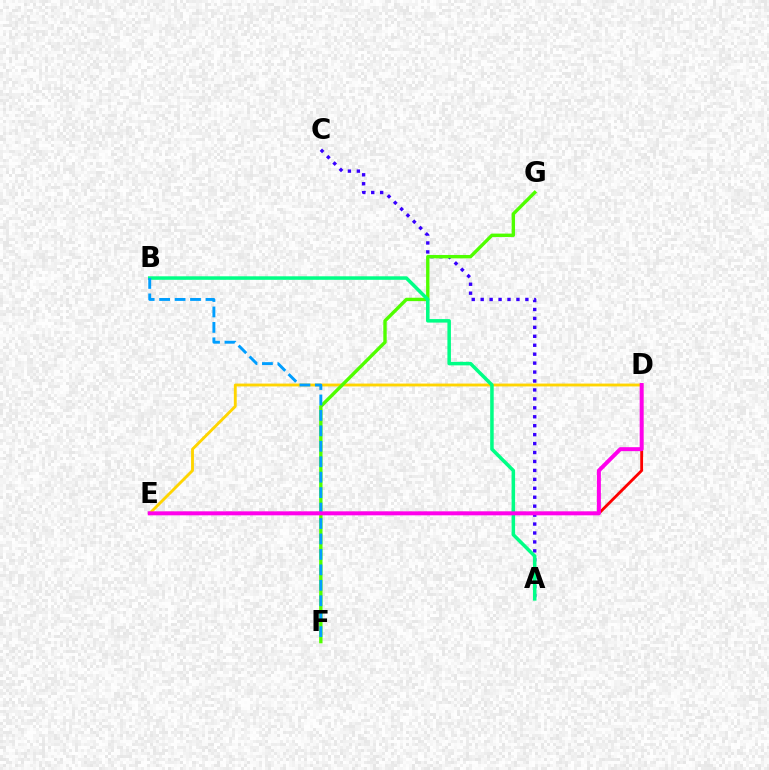{('A', 'C'): [{'color': '#3700ff', 'line_style': 'dotted', 'thickness': 2.43}], ('D', 'E'): [{'color': '#ff0000', 'line_style': 'solid', 'thickness': 2.04}, {'color': '#ffd500', 'line_style': 'solid', 'thickness': 2.06}, {'color': '#ff00ed', 'line_style': 'solid', 'thickness': 2.85}], ('F', 'G'): [{'color': '#4fff00', 'line_style': 'solid', 'thickness': 2.43}], ('A', 'B'): [{'color': '#00ff86', 'line_style': 'solid', 'thickness': 2.53}], ('B', 'F'): [{'color': '#009eff', 'line_style': 'dashed', 'thickness': 2.1}]}